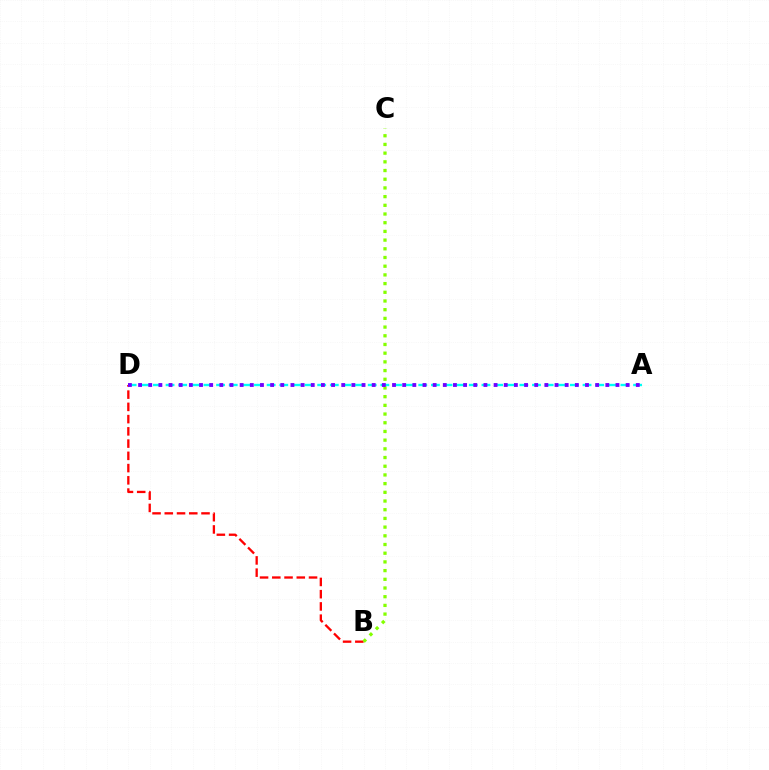{('A', 'D'): [{'color': '#00fff6', 'line_style': 'dashed', 'thickness': 1.72}, {'color': '#7200ff', 'line_style': 'dotted', 'thickness': 2.76}], ('B', 'D'): [{'color': '#ff0000', 'line_style': 'dashed', 'thickness': 1.66}], ('B', 'C'): [{'color': '#84ff00', 'line_style': 'dotted', 'thickness': 2.36}]}